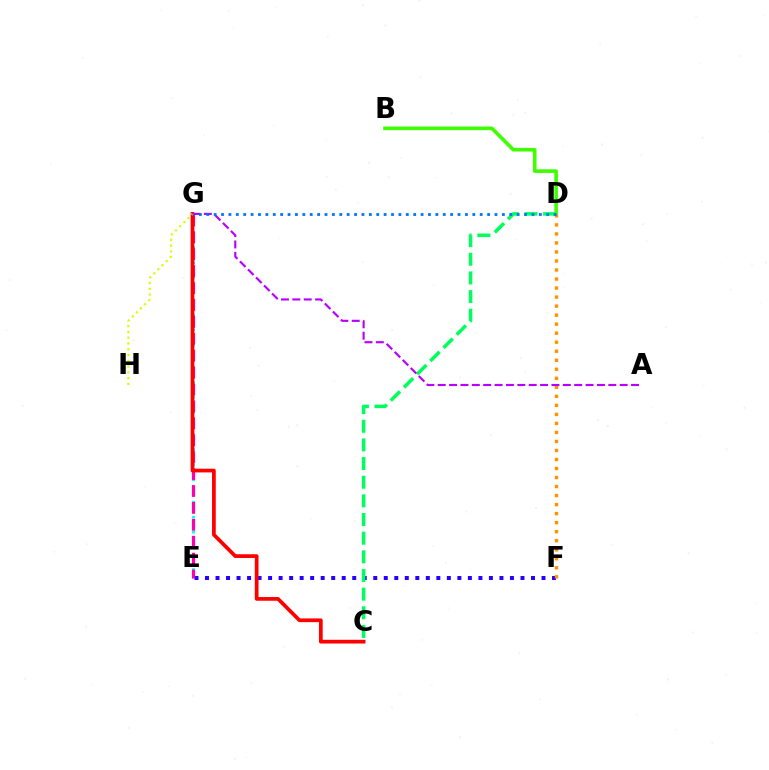{('E', 'F'): [{'color': '#2500ff', 'line_style': 'dotted', 'thickness': 2.86}], ('B', 'D'): [{'color': '#3dff00', 'line_style': 'solid', 'thickness': 2.59}], ('D', 'F'): [{'color': '#ff9400', 'line_style': 'dotted', 'thickness': 2.45}], ('E', 'G'): [{'color': '#00fff6', 'line_style': 'dotted', 'thickness': 2.03}, {'color': '#ff00ac', 'line_style': 'dashed', 'thickness': 2.3}], ('C', 'G'): [{'color': '#ff0000', 'line_style': 'solid', 'thickness': 2.69}], ('G', 'H'): [{'color': '#d1ff00', 'line_style': 'dotted', 'thickness': 1.57}], ('C', 'D'): [{'color': '#00ff5c', 'line_style': 'dashed', 'thickness': 2.53}], ('A', 'G'): [{'color': '#b900ff', 'line_style': 'dashed', 'thickness': 1.54}], ('D', 'G'): [{'color': '#0074ff', 'line_style': 'dotted', 'thickness': 2.01}]}